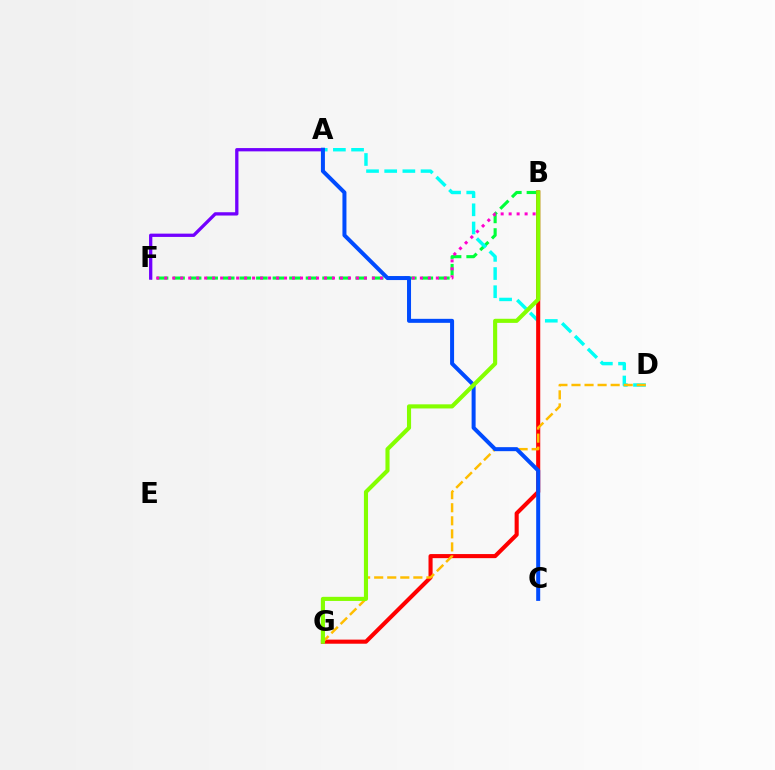{('B', 'F'): [{'color': '#00ff39', 'line_style': 'dashed', 'thickness': 2.25}, {'color': '#ff00cf', 'line_style': 'dotted', 'thickness': 2.17}], ('A', 'D'): [{'color': '#00fff6', 'line_style': 'dashed', 'thickness': 2.47}], ('B', 'G'): [{'color': '#ff0000', 'line_style': 'solid', 'thickness': 2.95}, {'color': '#84ff00', 'line_style': 'solid', 'thickness': 2.96}], ('A', 'F'): [{'color': '#7200ff', 'line_style': 'solid', 'thickness': 2.37}], ('D', 'G'): [{'color': '#ffbd00', 'line_style': 'dashed', 'thickness': 1.77}], ('A', 'C'): [{'color': '#004bff', 'line_style': 'solid', 'thickness': 2.88}]}